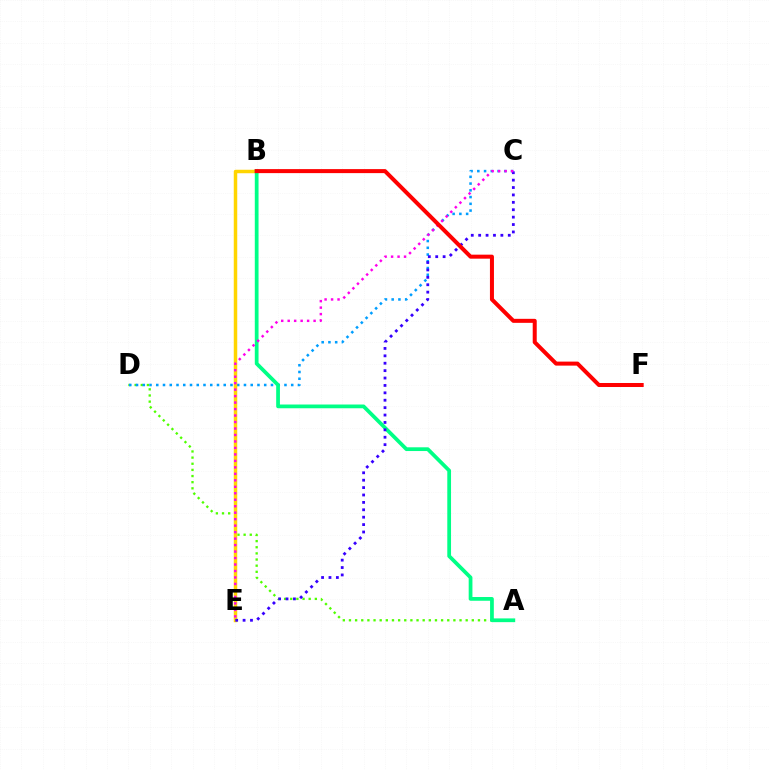{('A', 'D'): [{'color': '#4fff00', 'line_style': 'dotted', 'thickness': 1.67}], ('C', 'D'): [{'color': '#009eff', 'line_style': 'dotted', 'thickness': 1.83}], ('B', 'E'): [{'color': '#ffd500', 'line_style': 'solid', 'thickness': 2.5}], ('A', 'B'): [{'color': '#00ff86', 'line_style': 'solid', 'thickness': 2.7}], ('C', 'E'): [{'color': '#3700ff', 'line_style': 'dotted', 'thickness': 2.01}, {'color': '#ff00ed', 'line_style': 'dotted', 'thickness': 1.76}], ('B', 'F'): [{'color': '#ff0000', 'line_style': 'solid', 'thickness': 2.89}]}